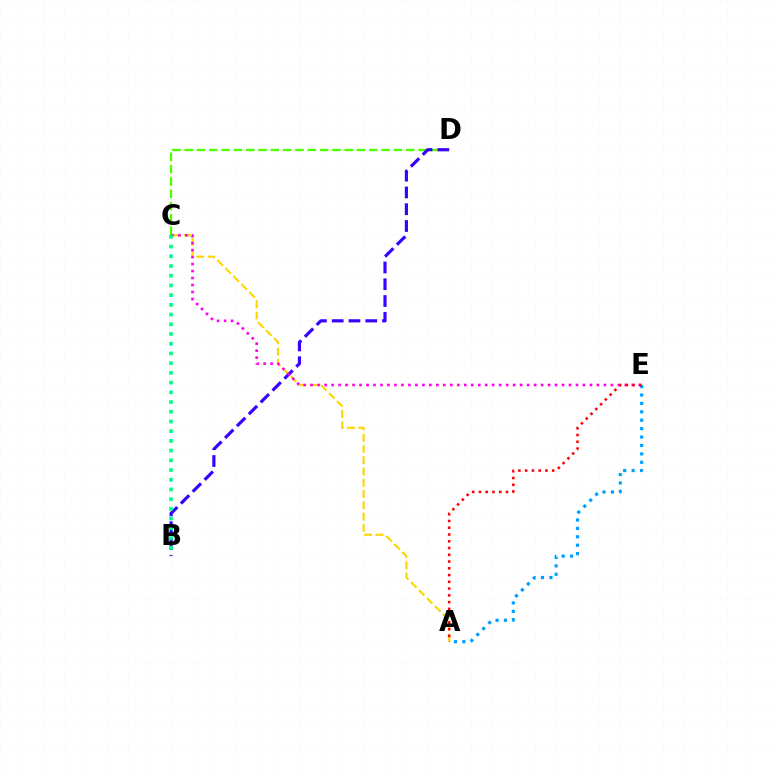{('A', 'C'): [{'color': '#ffd500', 'line_style': 'dashed', 'thickness': 1.53}], ('A', 'E'): [{'color': '#009eff', 'line_style': 'dotted', 'thickness': 2.29}, {'color': '#ff0000', 'line_style': 'dotted', 'thickness': 1.84}], ('C', 'D'): [{'color': '#4fff00', 'line_style': 'dashed', 'thickness': 1.67}], ('B', 'D'): [{'color': '#3700ff', 'line_style': 'dashed', 'thickness': 2.28}], ('C', 'E'): [{'color': '#ff00ed', 'line_style': 'dotted', 'thickness': 1.9}], ('B', 'C'): [{'color': '#00ff86', 'line_style': 'dotted', 'thickness': 2.64}]}